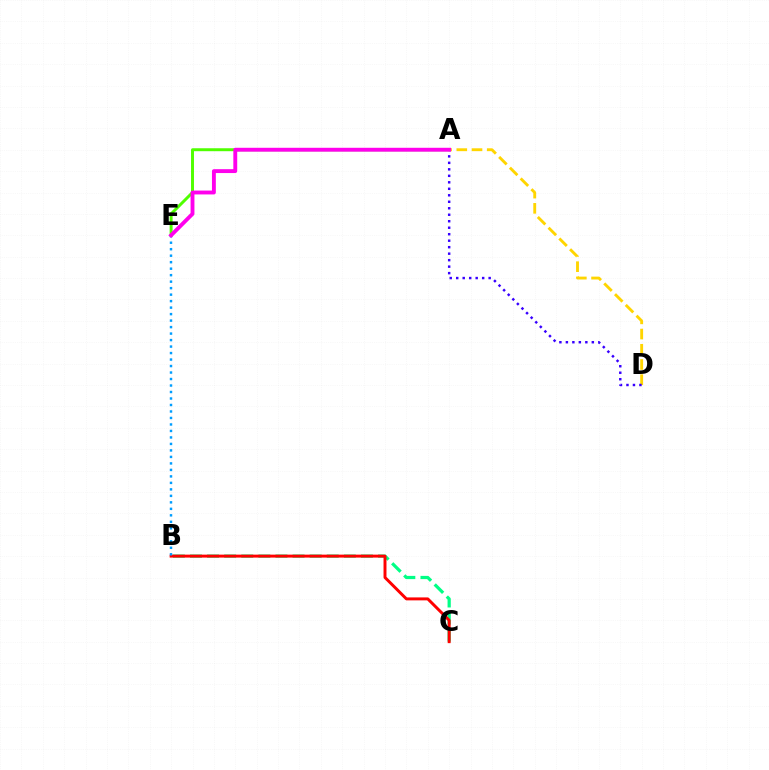{('A', 'D'): [{'color': '#ffd500', 'line_style': 'dashed', 'thickness': 2.07}, {'color': '#3700ff', 'line_style': 'dotted', 'thickness': 1.76}], ('A', 'E'): [{'color': '#4fff00', 'line_style': 'solid', 'thickness': 2.13}, {'color': '#ff00ed', 'line_style': 'solid', 'thickness': 2.79}], ('B', 'C'): [{'color': '#00ff86', 'line_style': 'dashed', 'thickness': 2.32}, {'color': '#ff0000', 'line_style': 'solid', 'thickness': 2.13}], ('B', 'E'): [{'color': '#009eff', 'line_style': 'dotted', 'thickness': 1.76}]}